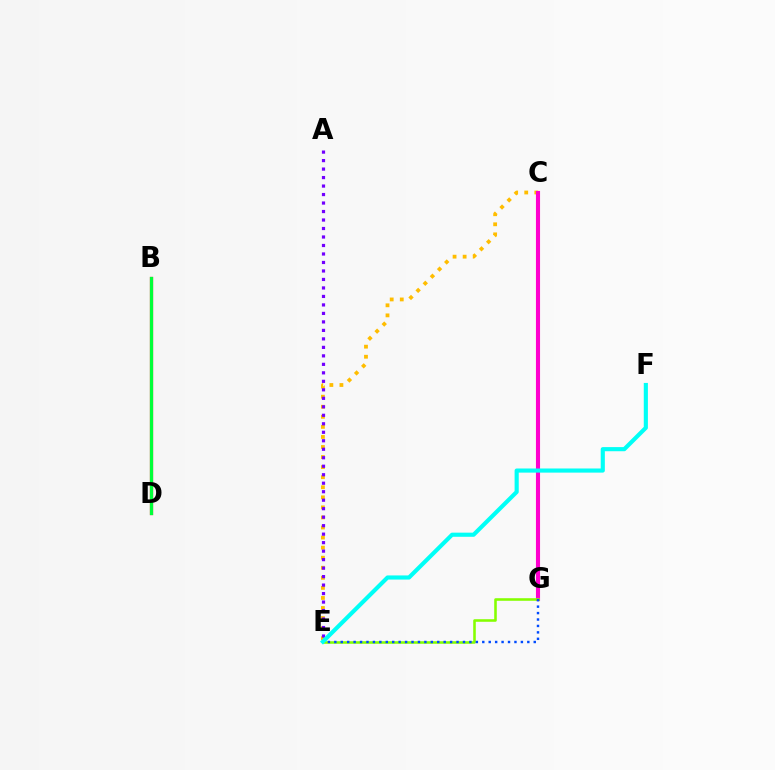{('B', 'D'): [{'color': '#ff0000', 'line_style': 'solid', 'thickness': 2.32}, {'color': '#00ff39', 'line_style': 'solid', 'thickness': 2.3}], ('C', 'E'): [{'color': '#ffbd00', 'line_style': 'dotted', 'thickness': 2.73}], ('A', 'E'): [{'color': '#7200ff', 'line_style': 'dotted', 'thickness': 2.31}], ('C', 'G'): [{'color': '#ff00cf', 'line_style': 'solid', 'thickness': 2.95}], ('E', 'G'): [{'color': '#84ff00', 'line_style': 'solid', 'thickness': 1.85}, {'color': '#004bff', 'line_style': 'dotted', 'thickness': 1.75}], ('E', 'F'): [{'color': '#00fff6', 'line_style': 'solid', 'thickness': 2.97}]}